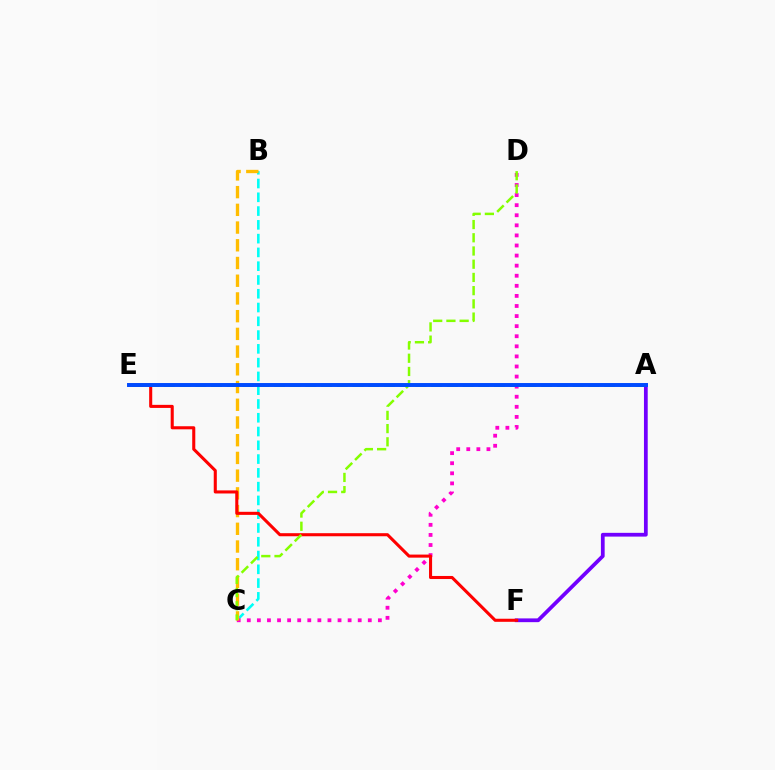{('A', 'F'): [{'color': '#7200ff', 'line_style': 'solid', 'thickness': 2.7}], ('A', 'E'): [{'color': '#00ff39', 'line_style': 'dashed', 'thickness': 2.14}, {'color': '#004bff', 'line_style': 'solid', 'thickness': 2.83}], ('B', 'C'): [{'color': '#00fff6', 'line_style': 'dashed', 'thickness': 1.87}, {'color': '#ffbd00', 'line_style': 'dashed', 'thickness': 2.41}], ('C', 'D'): [{'color': '#ff00cf', 'line_style': 'dotted', 'thickness': 2.74}, {'color': '#84ff00', 'line_style': 'dashed', 'thickness': 1.8}], ('E', 'F'): [{'color': '#ff0000', 'line_style': 'solid', 'thickness': 2.21}]}